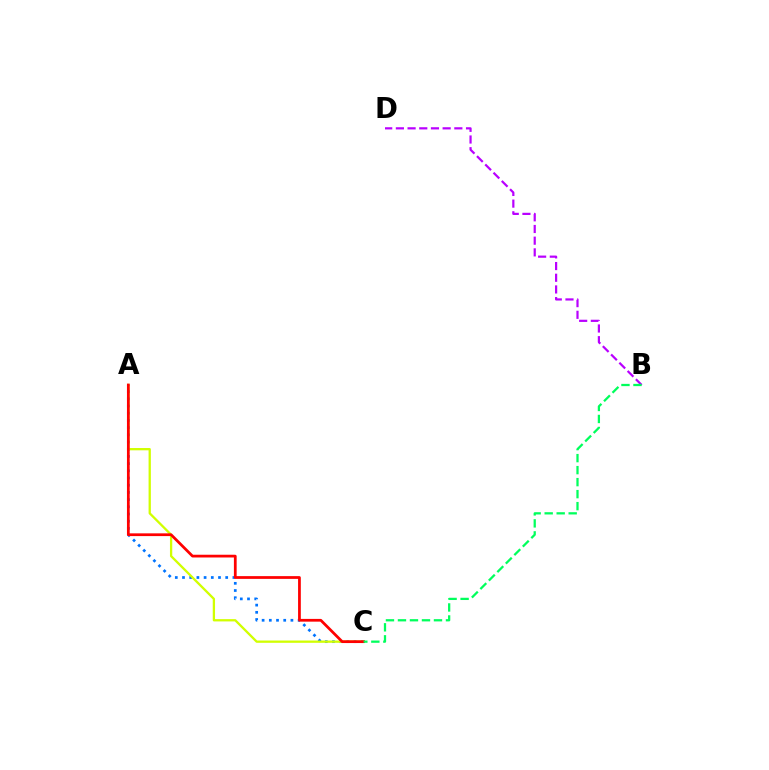{('B', 'D'): [{'color': '#b900ff', 'line_style': 'dashed', 'thickness': 1.59}], ('A', 'C'): [{'color': '#0074ff', 'line_style': 'dotted', 'thickness': 1.96}, {'color': '#d1ff00', 'line_style': 'solid', 'thickness': 1.65}, {'color': '#ff0000', 'line_style': 'solid', 'thickness': 1.98}], ('B', 'C'): [{'color': '#00ff5c', 'line_style': 'dashed', 'thickness': 1.63}]}